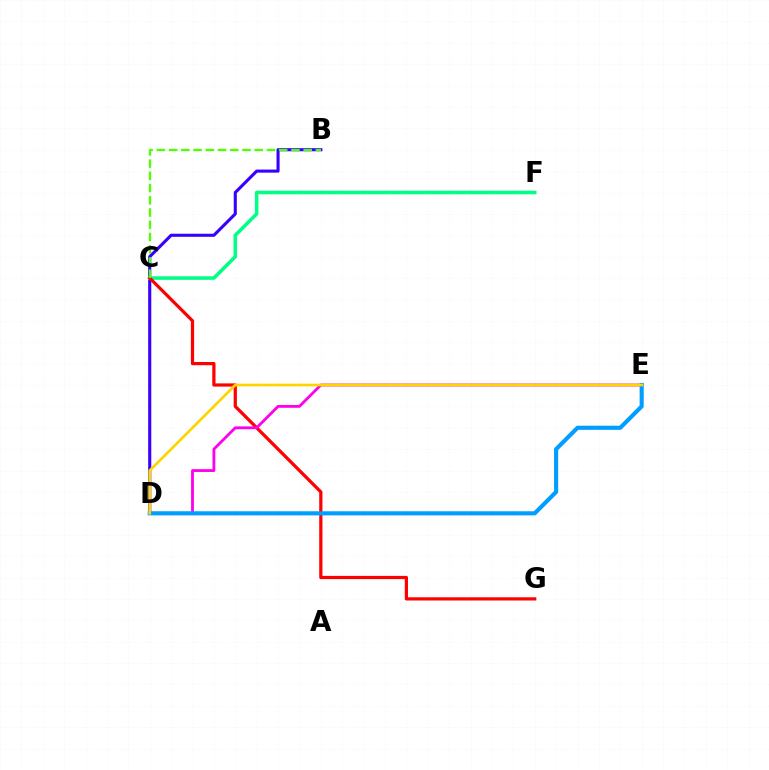{('B', 'D'): [{'color': '#3700ff', 'line_style': 'solid', 'thickness': 2.23}], ('C', 'F'): [{'color': '#00ff86', 'line_style': 'solid', 'thickness': 2.55}], ('C', 'G'): [{'color': '#ff0000', 'line_style': 'solid', 'thickness': 2.32}], ('D', 'E'): [{'color': '#ff00ed', 'line_style': 'solid', 'thickness': 2.03}, {'color': '#009eff', 'line_style': 'solid', 'thickness': 2.96}, {'color': '#ffd500', 'line_style': 'solid', 'thickness': 1.93}], ('B', 'C'): [{'color': '#4fff00', 'line_style': 'dashed', 'thickness': 1.66}]}